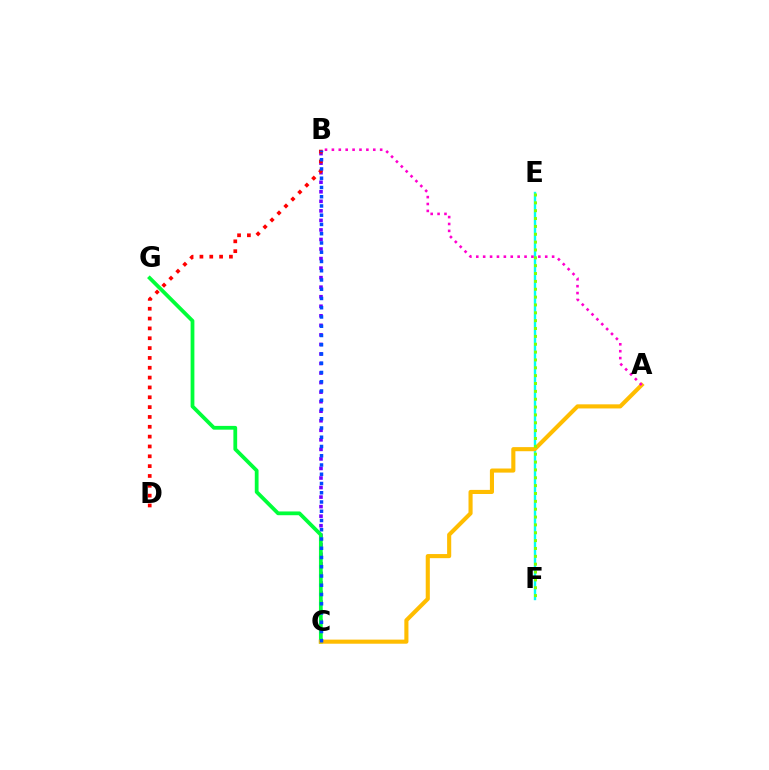{('B', 'C'): [{'color': '#7200ff', 'line_style': 'dotted', 'thickness': 2.59}, {'color': '#004bff', 'line_style': 'dotted', 'thickness': 2.51}], ('B', 'D'): [{'color': '#ff0000', 'line_style': 'dotted', 'thickness': 2.67}], ('E', 'F'): [{'color': '#00fff6', 'line_style': 'solid', 'thickness': 1.73}, {'color': '#84ff00', 'line_style': 'dotted', 'thickness': 2.13}], ('C', 'G'): [{'color': '#00ff39', 'line_style': 'solid', 'thickness': 2.72}], ('A', 'C'): [{'color': '#ffbd00', 'line_style': 'solid', 'thickness': 2.95}], ('A', 'B'): [{'color': '#ff00cf', 'line_style': 'dotted', 'thickness': 1.87}]}